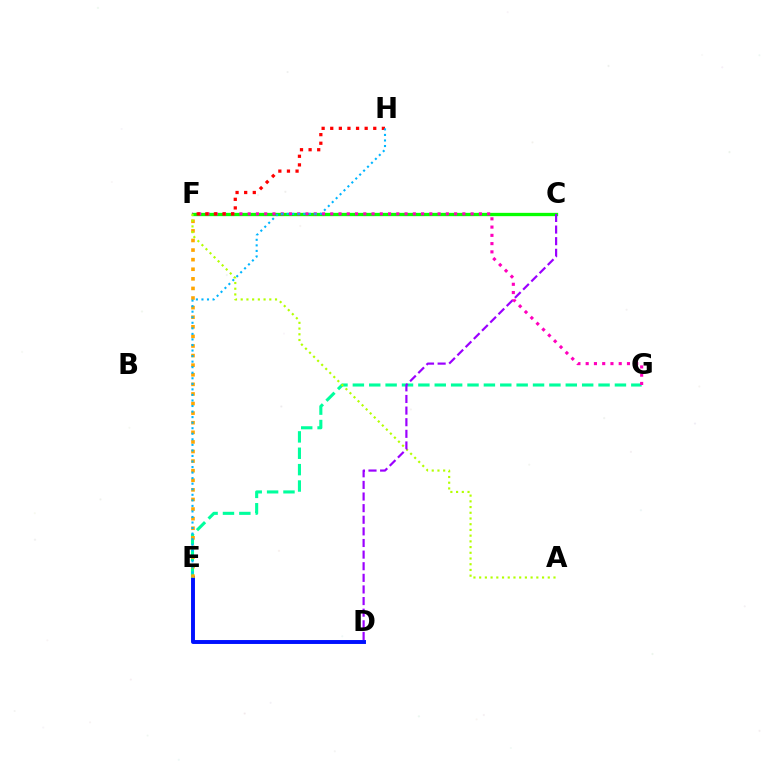{('D', 'E'): [{'color': '#0010ff', 'line_style': 'solid', 'thickness': 2.82}], ('E', 'G'): [{'color': '#00ff9d', 'line_style': 'dashed', 'thickness': 2.23}], ('C', 'F'): [{'color': '#08ff00', 'line_style': 'solid', 'thickness': 2.38}], ('E', 'F'): [{'color': '#ffa500', 'line_style': 'dotted', 'thickness': 2.61}], ('F', 'G'): [{'color': '#ff00bd', 'line_style': 'dotted', 'thickness': 2.24}], ('F', 'H'): [{'color': '#ff0000', 'line_style': 'dotted', 'thickness': 2.34}], ('E', 'H'): [{'color': '#00b5ff', 'line_style': 'dotted', 'thickness': 1.51}], ('A', 'F'): [{'color': '#b3ff00', 'line_style': 'dotted', 'thickness': 1.55}], ('C', 'D'): [{'color': '#9b00ff', 'line_style': 'dashed', 'thickness': 1.58}]}